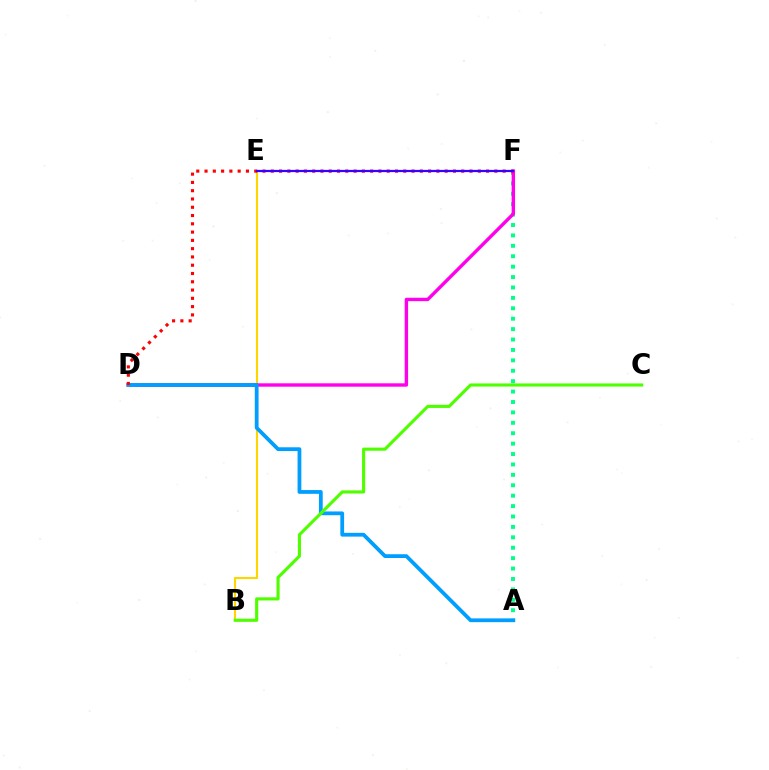{('B', 'E'): [{'color': '#ffd500', 'line_style': 'solid', 'thickness': 1.51}], ('A', 'F'): [{'color': '#00ff86', 'line_style': 'dotted', 'thickness': 2.83}], ('D', 'F'): [{'color': '#ff00ed', 'line_style': 'solid', 'thickness': 2.44}, {'color': '#ff0000', 'line_style': 'dotted', 'thickness': 2.25}], ('A', 'D'): [{'color': '#009eff', 'line_style': 'solid', 'thickness': 2.72}], ('E', 'F'): [{'color': '#3700ff', 'line_style': 'solid', 'thickness': 1.6}], ('B', 'C'): [{'color': '#4fff00', 'line_style': 'solid', 'thickness': 2.25}]}